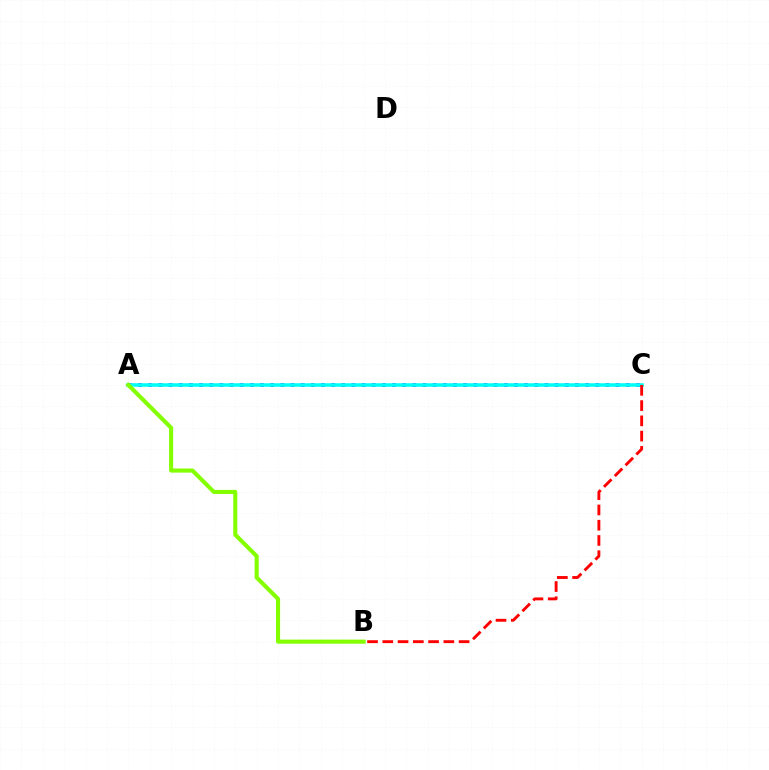{('A', 'C'): [{'color': '#7200ff', 'line_style': 'dotted', 'thickness': 2.76}, {'color': '#00fff6', 'line_style': 'solid', 'thickness': 2.57}], ('B', 'C'): [{'color': '#ff0000', 'line_style': 'dashed', 'thickness': 2.07}], ('A', 'B'): [{'color': '#84ff00', 'line_style': 'solid', 'thickness': 2.95}]}